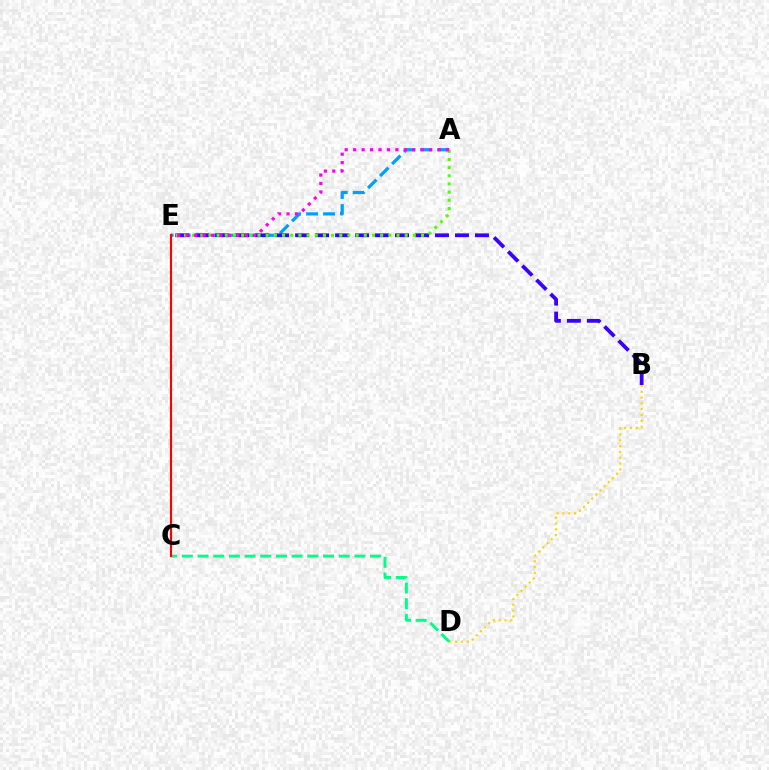{('A', 'E'): [{'color': '#009eff', 'line_style': 'dashed', 'thickness': 2.31}, {'color': '#4fff00', 'line_style': 'dotted', 'thickness': 2.22}, {'color': '#ff00ed', 'line_style': 'dotted', 'thickness': 2.3}], ('B', 'E'): [{'color': '#3700ff', 'line_style': 'dashed', 'thickness': 2.71}], ('B', 'D'): [{'color': '#ffd500', 'line_style': 'dotted', 'thickness': 1.58}], ('C', 'D'): [{'color': '#00ff86', 'line_style': 'dashed', 'thickness': 2.13}], ('C', 'E'): [{'color': '#ff0000', 'line_style': 'solid', 'thickness': 1.55}]}